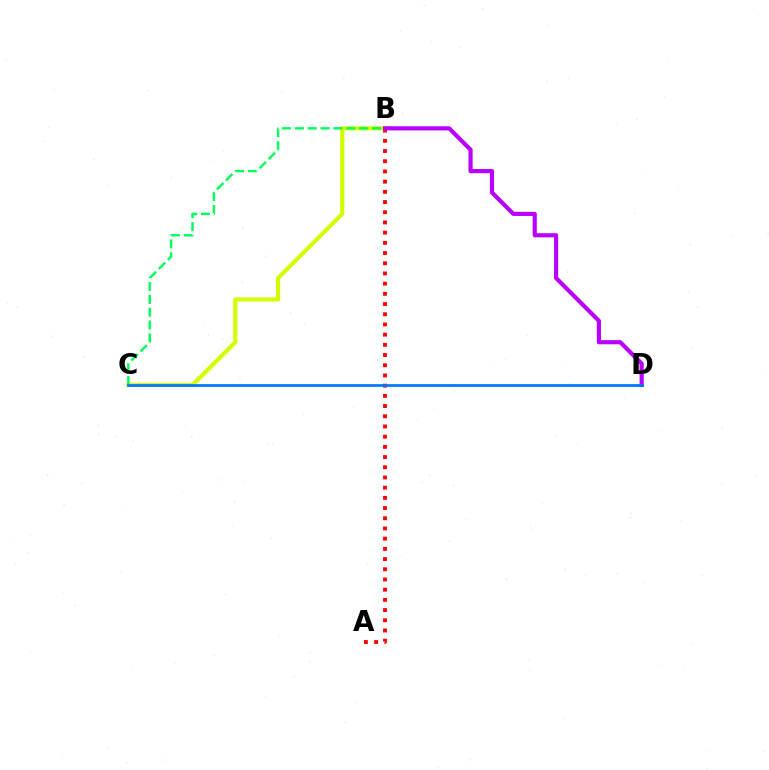{('B', 'C'): [{'color': '#d1ff00', 'line_style': 'solid', 'thickness': 2.97}, {'color': '#00ff5c', 'line_style': 'dashed', 'thickness': 1.75}], ('A', 'B'): [{'color': '#ff0000', 'line_style': 'dotted', 'thickness': 2.77}], ('B', 'D'): [{'color': '#b900ff', 'line_style': 'solid', 'thickness': 2.99}], ('C', 'D'): [{'color': '#0074ff', 'line_style': 'solid', 'thickness': 1.96}]}